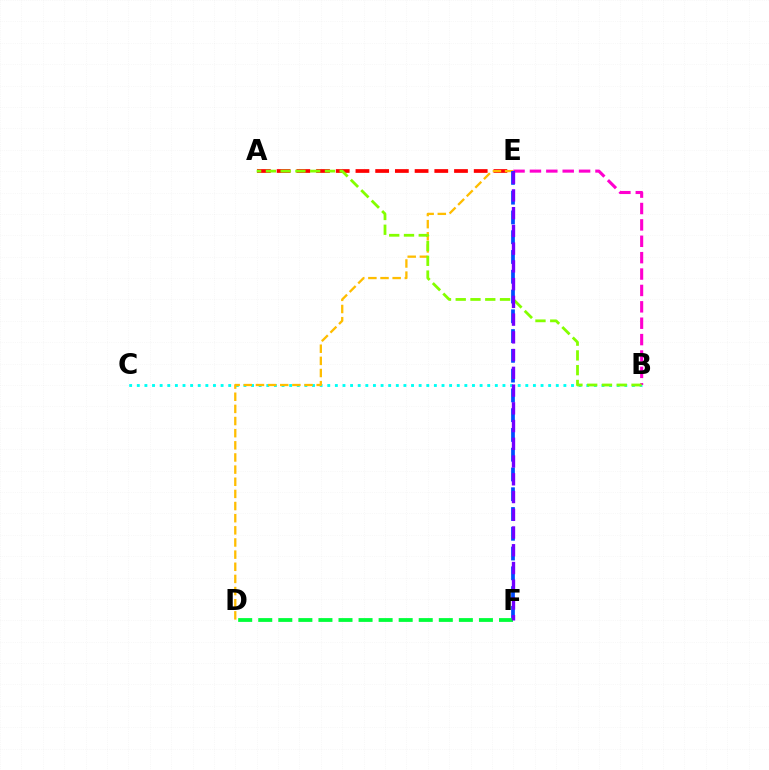{('A', 'E'): [{'color': '#ff0000', 'line_style': 'dashed', 'thickness': 2.68}], ('B', 'C'): [{'color': '#00fff6', 'line_style': 'dotted', 'thickness': 2.07}], ('D', 'E'): [{'color': '#ffbd00', 'line_style': 'dashed', 'thickness': 1.65}], ('B', 'E'): [{'color': '#ff00cf', 'line_style': 'dashed', 'thickness': 2.23}], ('A', 'B'): [{'color': '#84ff00', 'line_style': 'dashed', 'thickness': 2.01}], ('E', 'F'): [{'color': '#004bff', 'line_style': 'dashed', 'thickness': 2.69}, {'color': '#7200ff', 'line_style': 'dashed', 'thickness': 2.41}], ('D', 'F'): [{'color': '#00ff39', 'line_style': 'dashed', 'thickness': 2.73}]}